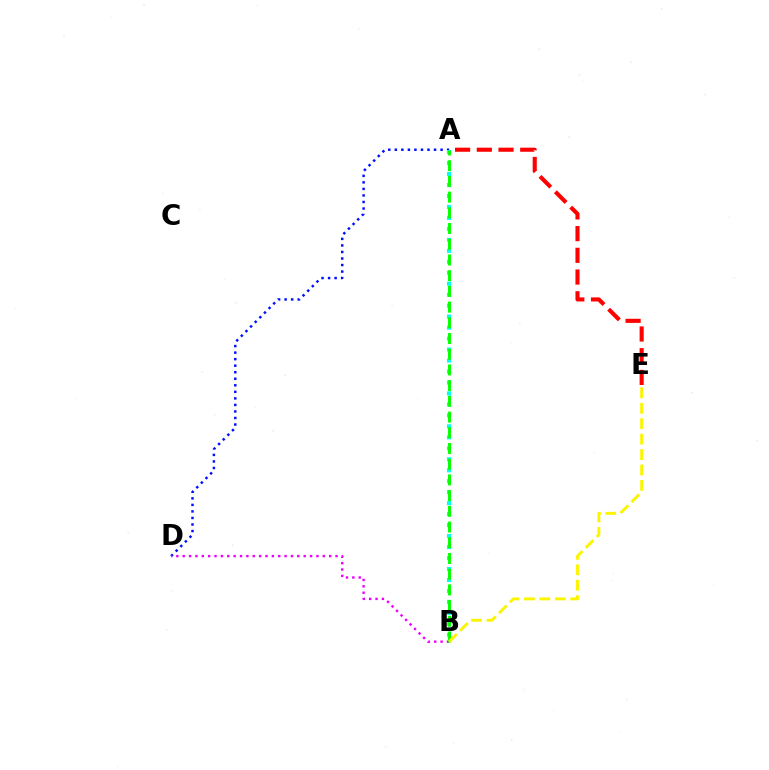{('A', 'D'): [{'color': '#0010ff', 'line_style': 'dotted', 'thickness': 1.78}], ('A', 'B'): [{'color': '#00fff6', 'line_style': 'dotted', 'thickness': 2.98}, {'color': '#08ff00', 'line_style': 'dashed', 'thickness': 2.13}], ('A', 'E'): [{'color': '#ff0000', 'line_style': 'dashed', 'thickness': 2.95}], ('B', 'D'): [{'color': '#ee00ff', 'line_style': 'dotted', 'thickness': 1.73}], ('B', 'E'): [{'color': '#fcf500', 'line_style': 'dashed', 'thickness': 2.1}]}